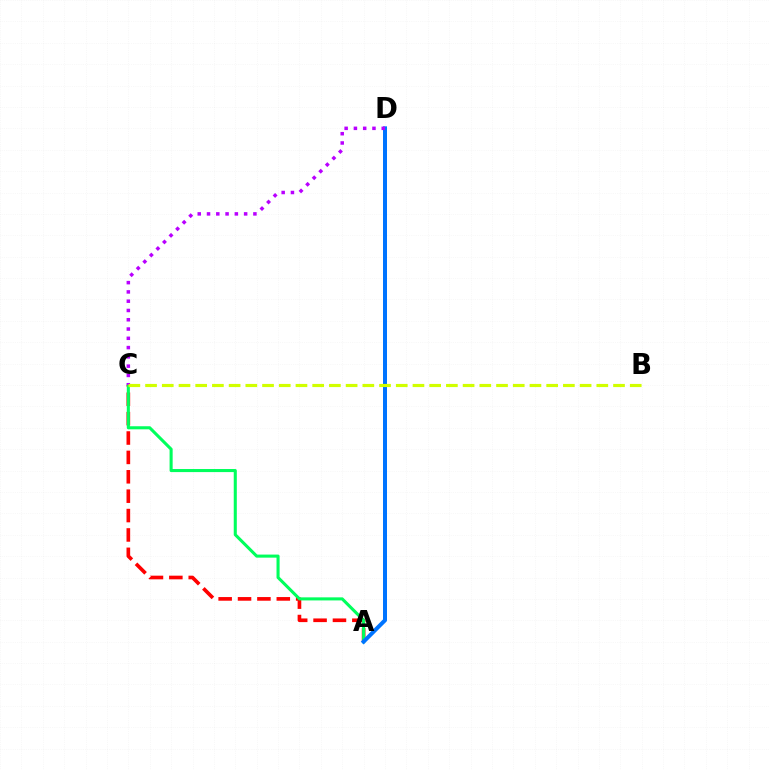{('A', 'C'): [{'color': '#ff0000', 'line_style': 'dashed', 'thickness': 2.63}, {'color': '#00ff5c', 'line_style': 'solid', 'thickness': 2.21}], ('A', 'D'): [{'color': '#0074ff', 'line_style': 'solid', 'thickness': 2.88}], ('C', 'D'): [{'color': '#b900ff', 'line_style': 'dotted', 'thickness': 2.52}], ('B', 'C'): [{'color': '#d1ff00', 'line_style': 'dashed', 'thickness': 2.27}]}